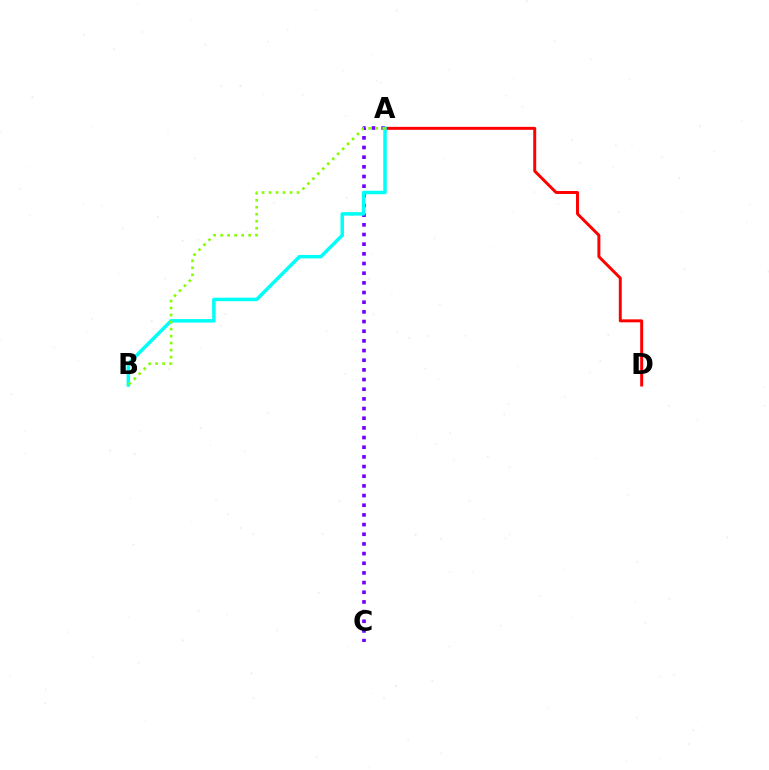{('A', 'D'): [{'color': '#ff0000', 'line_style': 'solid', 'thickness': 2.13}], ('A', 'C'): [{'color': '#7200ff', 'line_style': 'dotted', 'thickness': 2.63}], ('A', 'B'): [{'color': '#00fff6', 'line_style': 'solid', 'thickness': 2.52}, {'color': '#84ff00', 'line_style': 'dotted', 'thickness': 1.91}]}